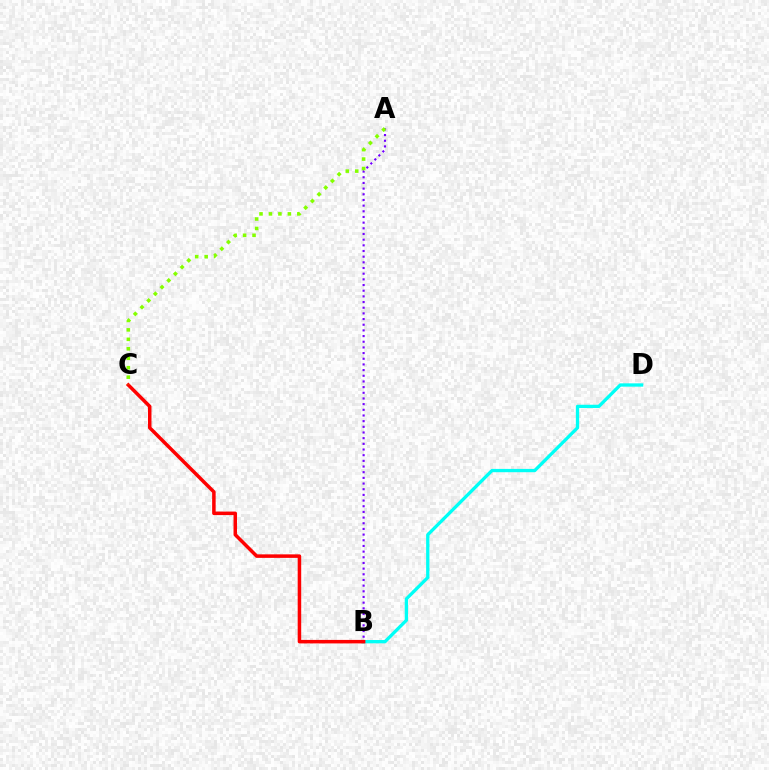{('A', 'B'): [{'color': '#7200ff', 'line_style': 'dotted', 'thickness': 1.54}], ('B', 'D'): [{'color': '#00fff6', 'line_style': 'solid', 'thickness': 2.38}], ('B', 'C'): [{'color': '#ff0000', 'line_style': 'solid', 'thickness': 2.53}], ('A', 'C'): [{'color': '#84ff00', 'line_style': 'dotted', 'thickness': 2.57}]}